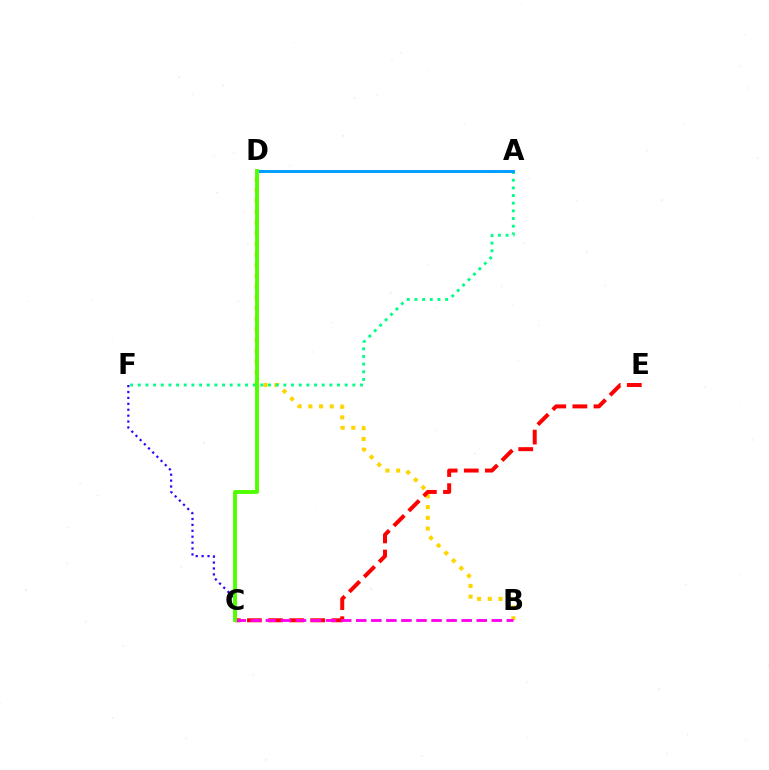{('B', 'D'): [{'color': '#ffd500', 'line_style': 'dotted', 'thickness': 2.91}], ('A', 'F'): [{'color': '#00ff86', 'line_style': 'dotted', 'thickness': 2.08}], ('A', 'D'): [{'color': '#009eff', 'line_style': 'solid', 'thickness': 2.13}], ('C', 'E'): [{'color': '#ff0000', 'line_style': 'dashed', 'thickness': 2.87}], ('C', 'F'): [{'color': '#3700ff', 'line_style': 'dotted', 'thickness': 1.6}], ('B', 'C'): [{'color': '#ff00ed', 'line_style': 'dashed', 'thickness': 2.05}], ('C', 'D'): [{'color': '#4fff00', 'line_style': 'solid', 'thickness': 2.78}]}